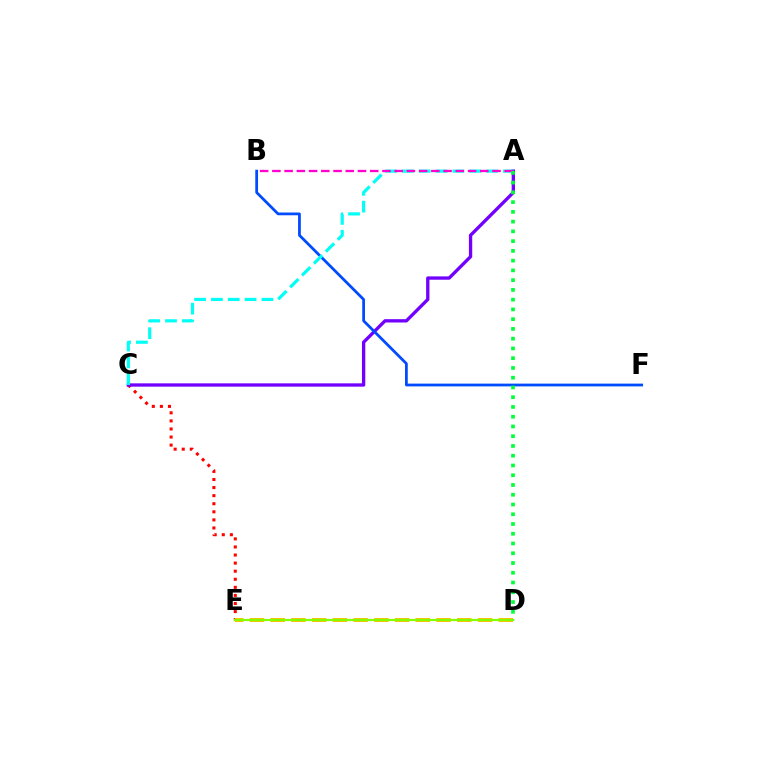{('C', 'E'): [{'color': '#ff0000', 'line_style': 'dotted', 'thickness': 2.19}], ('A', 'C'): [{'color': '#7200ff', 'line_style': 'solid', 'thickness': 2.39}, {'color': '#00fff6', 'line_style': 'dashed', 'thickness': 2.29}], ('B', 'F'): [{'color': '#004bff', 'line_style': 'solid', 'thickness': 1.99}], ('D', 'E'): [{'color': '#ffbd00', 'line_style': 'dashed', 'thickness': 2.82}, {'color': '#84ff00', 'line_style': 'solid', 'thickness': 1.58}], ('A', 'B'): [{'color': '#ff00cf', 'line_style': 'dashed', 'thickness': 1.66}], ('A', 'D'): [{'color': '#00ff39', 'line_style': 'dotted', 'thickness': 2.65}]}